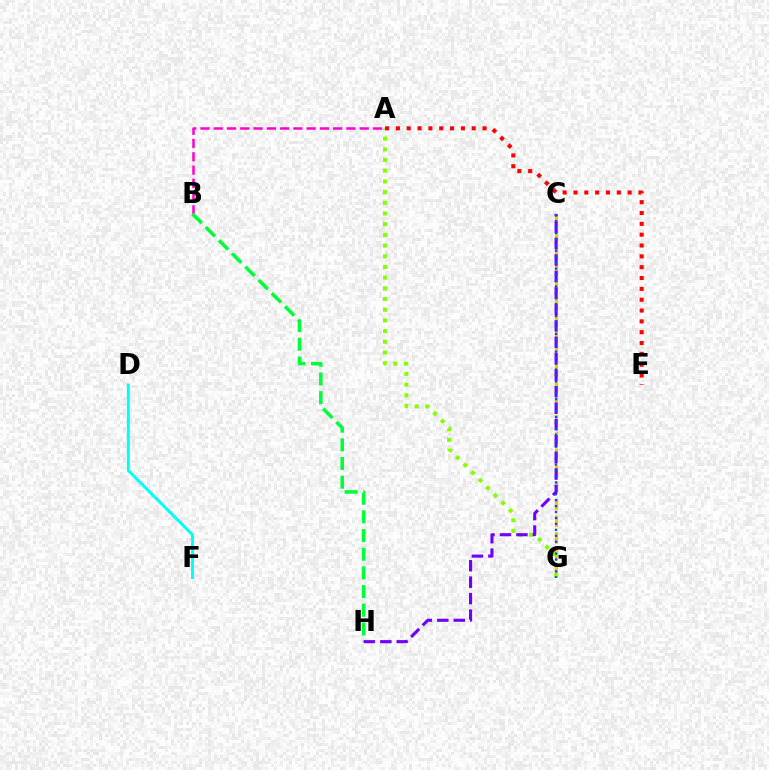{('A', 'B'): [{'color': '#ff00cf', 'line_style': 'dashed', 'thickness': 1.8}], ('C', 'G'): [{'color': '#ffbd00', 'line_style': 'dashed', 'thickness': 2.27}, {'color': '#004bff', 'line_style': 'dotted', 'thickness': 1.61}], ('A', 'G'): [{'color': '#84ff00', 'line_style': 'dotted', 'thickness': 2.9}], ('D', 'F'): [{'color': '#00fff6', 'line_style': 'solid', 'thickness': 2.13}], ('B', 'H'): [{'color': '#00ff39', 'line_style': 'dashed', 'thickness': 2.54}], ('C', 'H'): [{'color': '#7200ff', 'line_style': 'dashed', 'thickness': 2.24}], ('A', 'E'): [{'color': '#ff0000', 'line_style': 'dotted', 'thickness': 2.94}]}